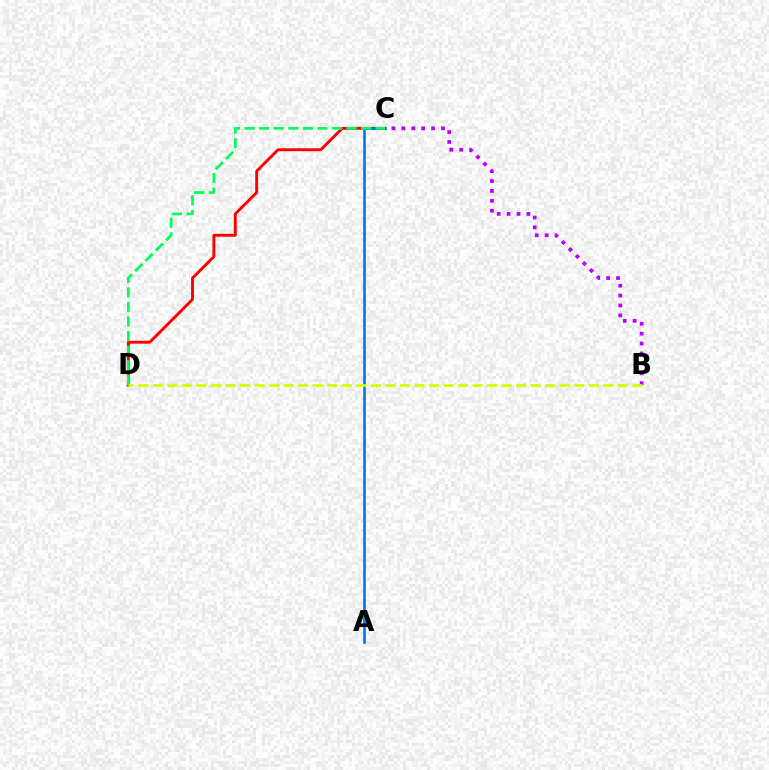{('C', 'D'): [{'color': '#ff0000', 'line_style': 'solid', 'thickness': 2.09}, {'color': '#00ff5c', 'line_style': 'dashed', 'thickness': 1.98}], ('A', 'C'): [{'color': '#0074ff', 'line_style': 'solid', 'thickness': 1.89}], ('B', 'C'): [{'color': '#b900ff', 'line_style': 'dotted', 'thickness': 2.69}], ('B', 'D'): [{'color': '#d1ff00', 'line_style': 'dashed', 'thickness': 1.97}]}